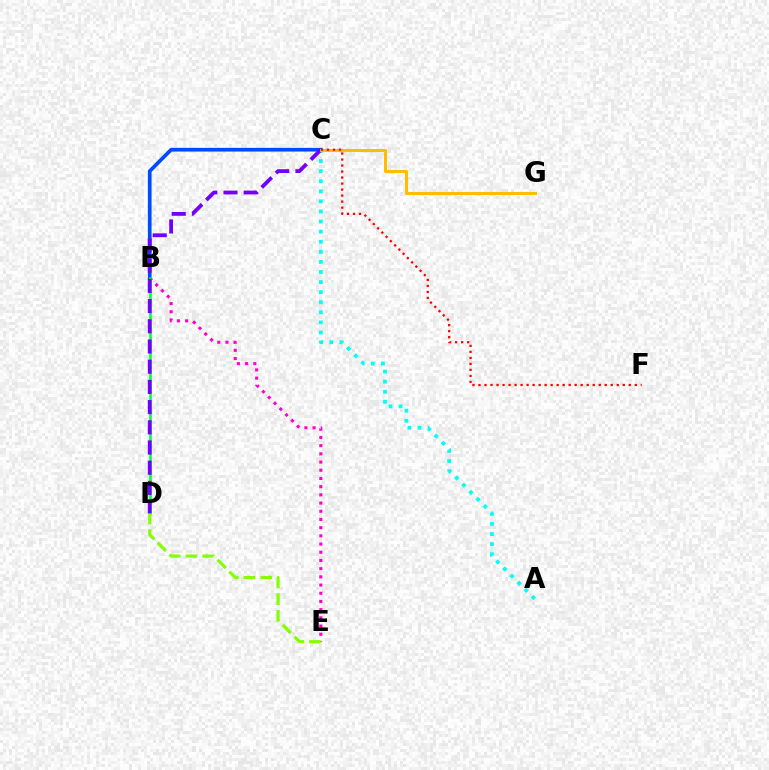{('A', 'C'): [{'color': '#00fff6', 'line_style': 'dotted', 'thickness': 2.74}], ('B', 'E'): [{'color': '#ff00cf', 'line_style': 'dotted', 'thickness': 2.23}], ('B', 'C'): [{'color': '#004bff', 'line_style': 'solid', 'thickness': 2.65}], ('B', 'D'): [{'color': '#00ff39', 'line_style': 'solid', 'thickness': 1.85}], ('D', 'E'): [{'color': '#84ff00', 'line_style': 'dashed', 'thickness': 2.27}], ('C', 'D'): [{'color': '#7200ff', 'line_style': 'dashed', 'thickness': 2.74}], ('C', 'G'): [{'color': '#ffbd00', 'line_style': 'solid', 'thickness': 2.17}], ('C', 'F'): [{'color': '#ff0000', 'line_style': 'dotted', 'thickness': 1.63}]}